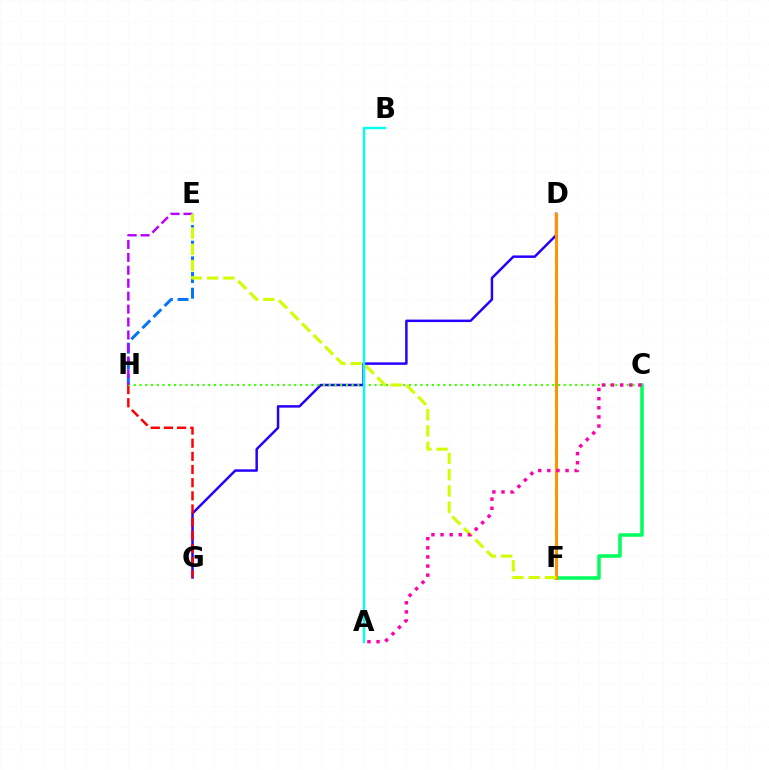{('D', 'G'): [{'color': '#2500ff', 'line_style': 'solid', 'thickness': 1.78}], ('G', 'H'): [{'color': '#ff0000', 'line_style': 'dashed', 'thickness': 1.79}], ('E', 'H'): [{'color': '#0074ff', 'line_style': 'dashed', 'thickness': 2.13}, {'color': '#b900ff', 'line_style': 'dashed', 'thickness': 1.76}], ('C', 'F'): [{'color': '#00ff5c', 'line_style': 'solid', 'thickness': 2.55}], ('C', 'H'): [{'color': '#3dff00', 'line_style': 'dotted', 'thickness': 1.56}], ('D', 'F'): [{'color': '#ff9400', 'line_style': 'solid', 'thickness': 2.2}], ('A', 'B'): [{'color': '#00fff6', 'line_style': 'solid', 'thickness': 1.71}], ('E', 'F'): [{'color': '#d1ff00', 'line_style': 'dashed', 'thickness': 2.21}], ('A', 'C'): [{'color': '#ff00ac', 'line_style': 'dotted', 'thickness': 2.48}]}